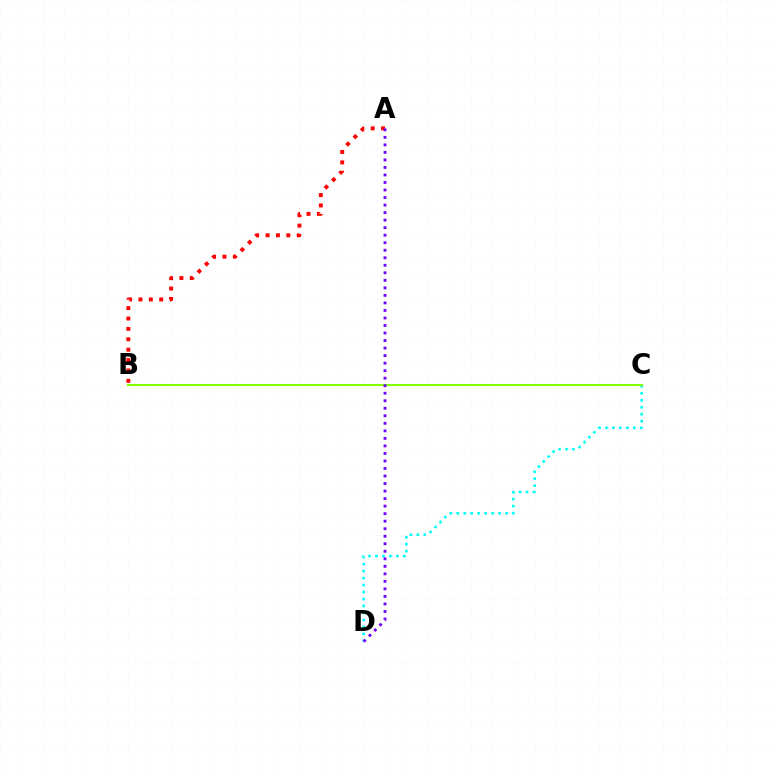{('C', 'D'): [{'color': '#00fff6', 'line_style': 'dotted', 'thickness': 1.89}], ('B', 'C'): [{'color': '#84ff00', 'line_style': 'solid', 'thickness': 1.51}], ('A', 'B'): [{'color': '#ff0000', 'line_style': 'dotted', 'thickness': 2.82}], ('A', 'D'): [{'color': '#7200ff', 'line_style': 'dotted', 'thickness': 2.04}]}